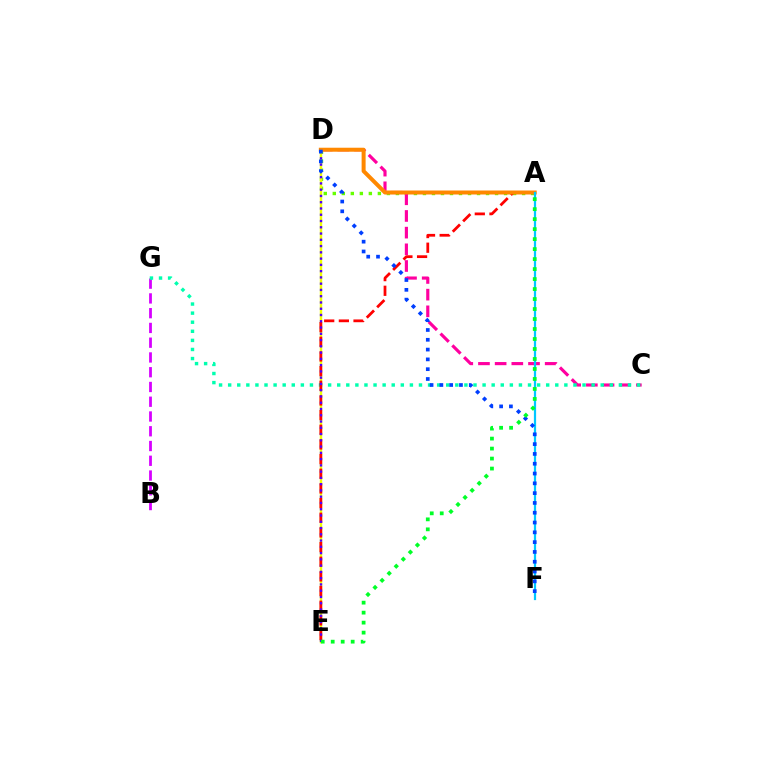{('A', 'D'): [{'color': '#66ff00', 'line_style': 'dotted', 'thickness': 2.45}, {'color': '#ff8800', 'line_style': 'solid', 'thickness': 2.88}], ('C', 'D'): [{'color': '#ff00a0', 'line_style': 'dashed', 'thickness': 2.27}], ('B', 'G'): [{'color': '#d600ff', 'line_style': 'dashed', 'thickness': 2.01}], ('D', 'E'): [{'color': '#eeff00', 'line_style': 'solid', 'thickness': 1.75}, {'color': '#4f00ff', 'line_style': 'dotted', 'thickness': 1.7}], ('C', 'G'): [{'color': '#00ffaf', 'line_style': 'dotted', 'thickness': 2.47}], ('A', 'E'): [{'color': '#ff0000', 'line_style': 'dashed', 'thickness': 1.99}, {'color': '#00ff27', 'line_style': 'dotted', 'thickness': 2.71}], ('A', 'F'): [{'color': '#00c7ff', 'line_style': 'solid', 'thickness': 1.6}], ('D', 'F'): [{'color': '#003fff', 'line_style': 'dotted', 'thickness': 2.66}]}